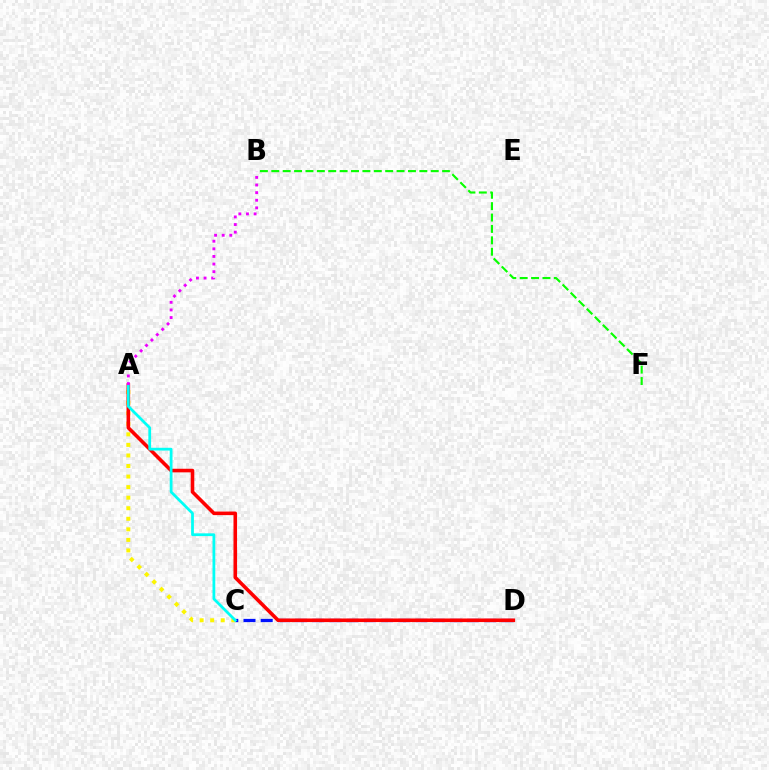{('A', 'C'): [{'color': '#fcf500', 'line_style': 'dotted', 'thickness': 2.87}, {'color': '#00fff6', 'line_style': 'solid', 'thickness': 1.99}], ('C', 'D'): [{'color': '#0010ff', 'line_style': 'dashed', 'thickness': 2.34}], ('A', 'D'): [{'color': '#ff0000', 'line_style': 'solid', 'thickness': 2.58}], ('B', 'F'): [{'color': '#08ff00', 'line_style': 'dashed', 'thickness': 1.55}], ('A', 'B'): [{'color': '#ee00ff', 'line_style': 'dotted', 'thickness': 2.07}]}